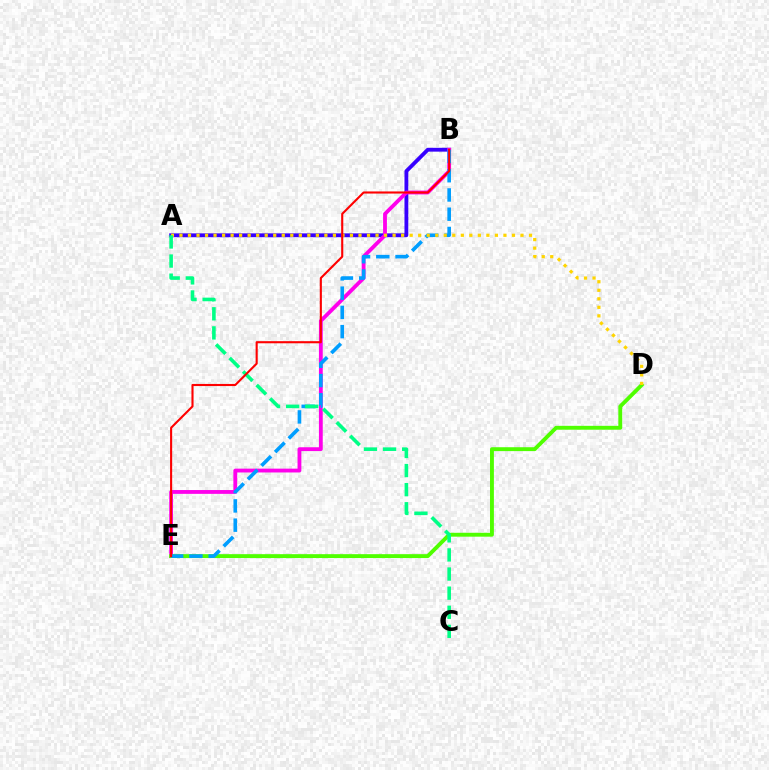{('A', 'B'): [{'color': '#3700ff', 'line_style': 'solid', 'thickness': 2.75}], ('B', 'E'): [{'color': '#ff00ed', 'line_style': 'solid', 'thickness': 2.75}, {'color': '#009eff', 'line_style': 'dashed', 'thickness': 2.62}, {'color': '#ff0000', 'line_style': 'solid', 'thickness': 1.52}], ('D', 'E'): [{'color': '#4fff00', 'line_style': 'solid', 'thickness': 2.8}], ('A', 'D'): [{'color': '#ffd500', 'line_style': 'dotted', 'thickness': 2.32}], ('A', 'C'): [{'color': '#00ff86', 'line_style': 'dashed', 'thickness': 2.6}]}